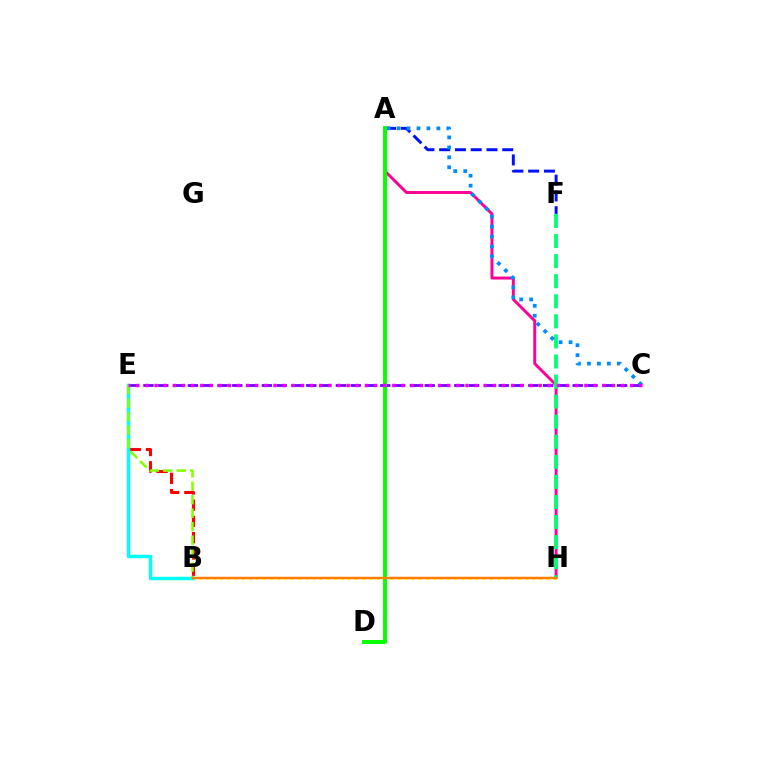{('C', 'E'): [{'color': '#7200ff', 'line_style': 'dashed', 'thickness': 2.01}, {'color': '#ee00ff', 'line_style': 'dotted', 'thickness': 2.48}], ('B', 'E'): [{'color': '#ff0000', 'line_style': 'dashed', 'thickness': 2.21}, {'color': '#00fff6', 'line_style': 'solid', 'thickness': 2.48}, {'color': '#84ff00', 'line_style': 'dashed', 'thickness': 1.83}], ('A', 'F'): [{'color': '#0010ff', 'line_style': 'dashed', 'thickness': 2.14}], ('A', 'H'): [{'color': '#ff0094', 'line_style': 'solid', 'thickness': 2.12}], ('F', 'H'): [{'color': '#00ff74', 'line_style': 'dashed', 'thickness': 2.73}], ('B', 'H'): [{'color': '#fcf500', 'line_style': 'dotted', 'thickness': 1.93}, {'color': '#ff7c00', 'line_style': 'solid', 'thickness': 1.77}], ('A', 'C'): [{'color': '#008cff', 'line_style': 'dotted', 'thickness': 2.7}], ('A', 'D'): [{'color': '#08ff00', 'line_style': 'solid', 'thickness': 2.84}]}